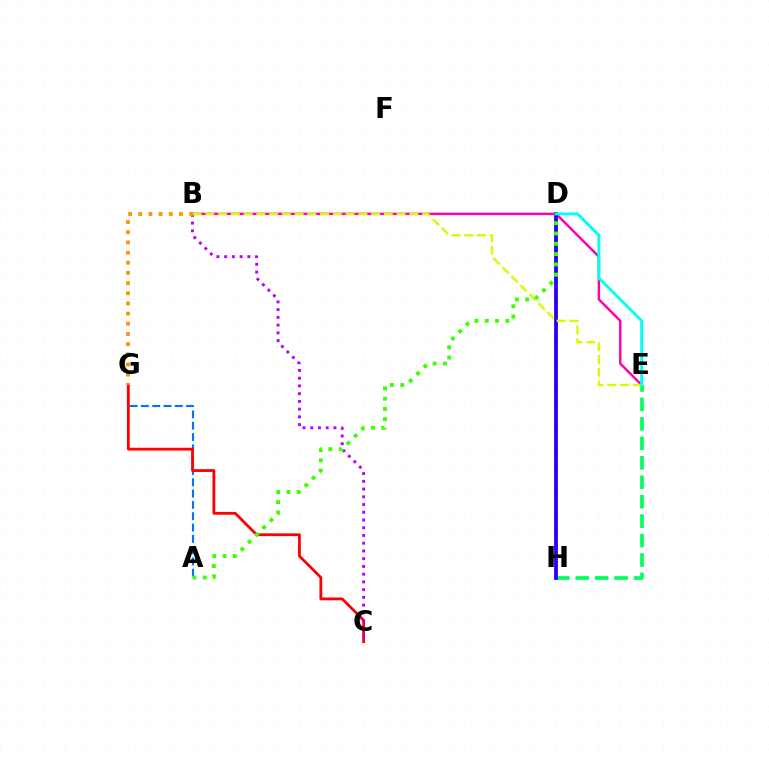{('B', 'E'): [{'color': '#ff00ac', 'line_style': 'solid', 'thickness': 1.77}, {'color': '#d1ff00', 'line_style': 'dashed', 'thickness': 1.73}], ('E', 'H'): [{'color': '#00ff5c', 'line_style': 'dashed', 'thickness': 2.64}], ('A', 'G'): [{'color': '#0074ff', 'line_style': 'dashed', 'thickness': 1.54}], ('C', 'G'): [{'color': '#ff0000', 'line_style': 'solid', 'thickness': 2.02}], ('B', 'C'): [{'color': '#b900ff', 'line_style': 'dotted', 'thickness': 2.1}], ('D', 'H'): [{'color': '#2500ff', 'line_style': 'solid', 'thickness': 2.75}], ('B', 'G'): [{'color': '#ff9400', 'line_style': 'dotted', 'thickness': 2.76}], ('D', 'E'): [{'color': '#00fff6', 'line_style': 'solid', 'thickness': 2.09}], ('A', 'D'): [{'color': '#3dff00', 'line_style': 'dotted', 'thickness': 2.8}]}